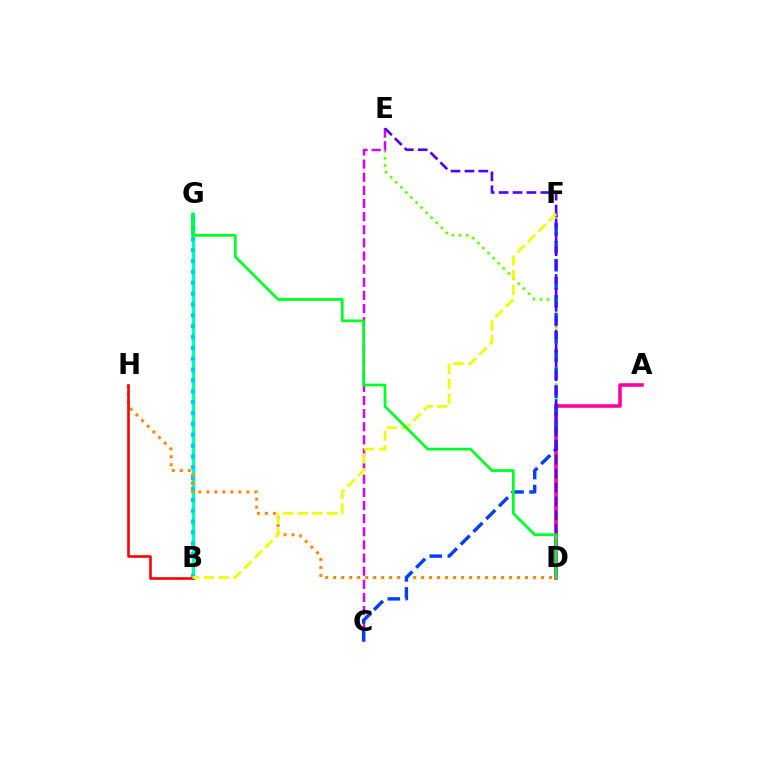{('B', 'G'): [{'color': '#00ffaf', 'line_style': 'solid', 'thickness': 2.42}, {'color': '#00c7ff', 'line_style': 'dotted', 'thickness': 2.95}], ('D', 'E'): [{'color': '#66ff00', 'line_style': 'dotted', 'thickness': 1.94}, {'color': '#4f00ff', 'line_style': 'dashed', 'thickness': 1.89}], ('A', 'D'): [{'color': '#ff00a0', 'line_style': 'solid', 'thickness': 2.56}], ('D', 'H'): [{'color': '#ff8800', 'line_style': 'dotted', 'thickness': 2.17}], ('C', 'E'): [{'color': '#d600ff', 'line_style': 'dashed', 'thickness': 1.78}], ('C', 'F'): [{'color': '#003fff', 'line_style': 'dashed', 'thickness': 2.45}], ('B', 'H'): [{'color': '#ff0000', 'line_style': 'solid', 'thickness': 1.86}], ('B', 'F'): [{'color': '#eeff00', 'line_style': 'dashed', 'thickness': 2.01}], ('D', 'G'): [{'color': '#00ff27', 'line_style': 'solid', 'thickness': 1.98}]}